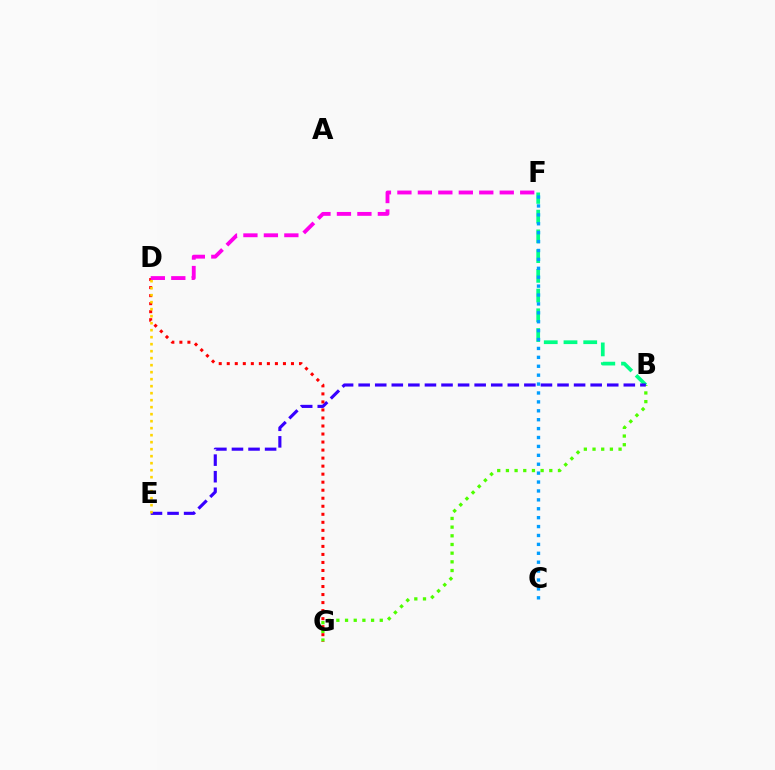{('B', 'G'): [{'color': '#4fff00', 'line_style': 'dotted', 'thickness': 2.36}], ('B', 'F'): [{'color': '#00ff86', 'line_style': 'dashed', 'thickness': 2.68}], ('B', 'E'): [{'color': '#3700ff', 'line_style': 'dashed', 'thickness': 2.25}], ('C', 'F'): [{'color': '#009eff', 'line_style': 'dotted', 'thickness': 2.42}], ('D', 'G'): [{'color': '#ff0000', 'line_style': 'dotted', 'thickness': 2.18}], ('D', 'E'): [{'color': '#ffd500', 'line_style': 'dotted', 'thickness': 1.9}], ('D', 'F'): [{'color': '#ff00ed', 'line_style': 'dashed', 'thickness': 2.78}]}